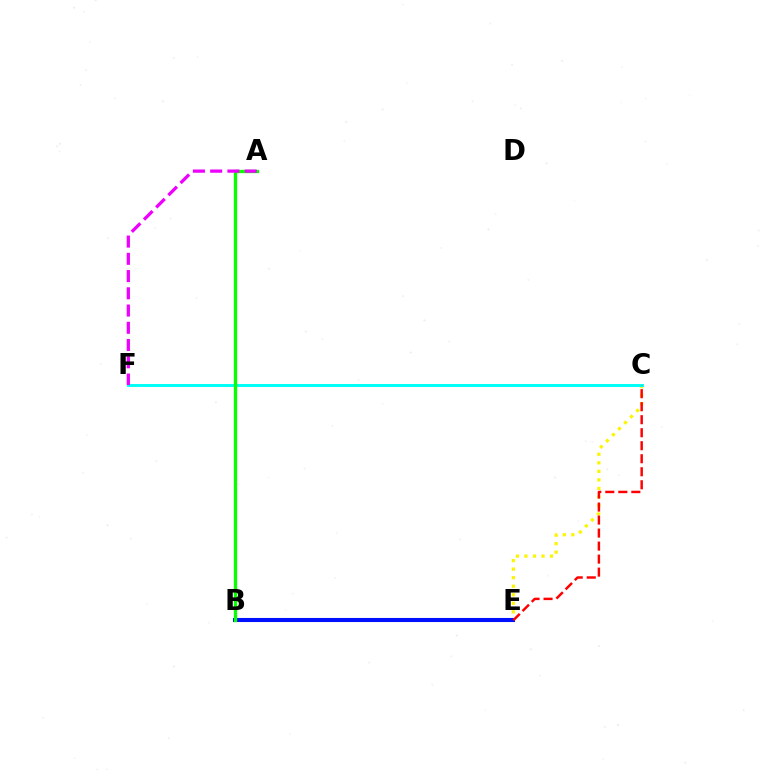{('C', 'E'): [{'color': '#fcf500', 'line_style': 'dotted', 'thickness': 2.32}, {'color': '#ff0000', 'line_style': 'dashed', 'thickness': 1.77}], ('B', 'E'): [{'color': '#0010ff', 'line_style': 'solid', 'thickness': 2.93}], ('C', 'F'): [{'color': '#00fff6', 'line_style': 'solid', 'thickness': 2.12}], ('A', 'B'): [{'color': '#08ff00', 'line_style': 'solid', 'thickness': 2.38}], ('A', 'F'): [{'color': '#ee00ff', 'line_style': 'dashed', 'thickness': 2.34}]}